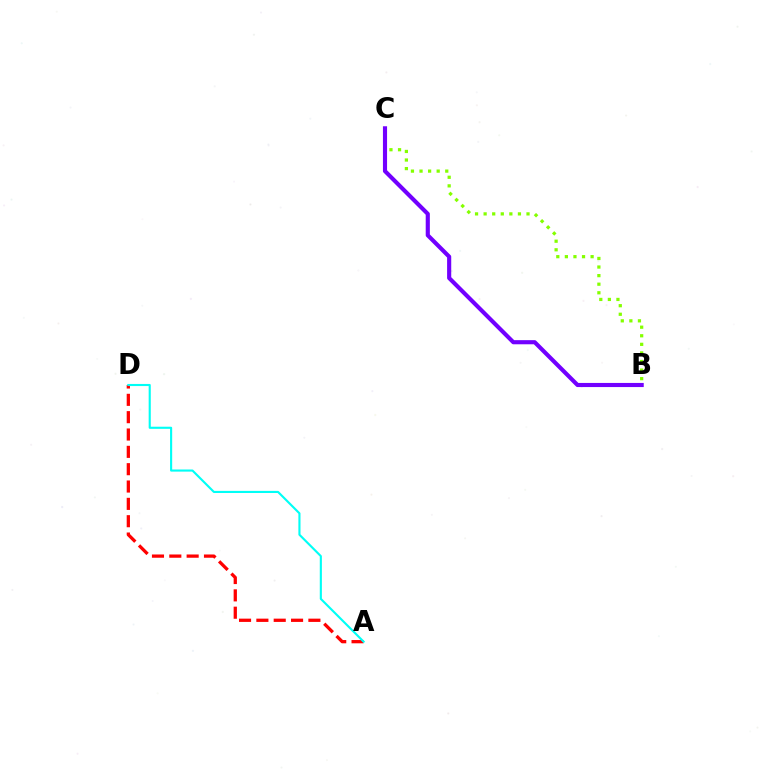{('B', 'C'): [{'color': '#84ff00', 'line_style': 'dotted', 'thickness': 2.33}, {'color': '#7200ff', 'line_style': 'solid', 'thickness': 2.97}], ('A', 'D'): [{'color': '#ff0000', 'line_style': 'dashed', 'thickness': 2.36}, {'color': '#00fff6', 'line_style': 'solid', 'thickness': 1.53}]}